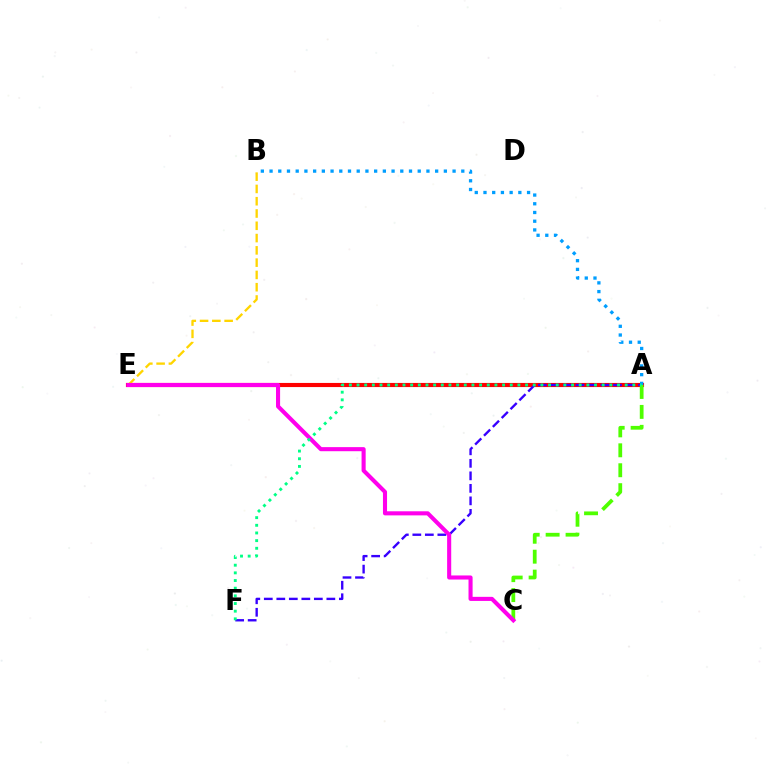{('A', 'E'): [{'color': '#ff0000', 'line_style': 'solid', 'thickness': 2.97}], ('A', 'F'): [{'color': '#3700ff', 'line_style': 'dashed', 'thickness': 1.7}, {'color': '#00ff86', 'line_style': 'dotted', 'thickness': 2.08}], ('A', 'B'): [{'color': '#009eff', 'line_style': 'dotted', 'thickness': 2.37}], ('B', 'E'): [{'color': '#ffd500', 'line_style': 'dashed', 'thickness': 1.67}], ('A', 'C'): [{'color': '#4fff00', 'line_style': 'dashed', 'thickness': 2.71}], ('C', 'E'): [{'color': '#ff00ed', 'line_style': 'solid', 'thickness': 2.94}]}